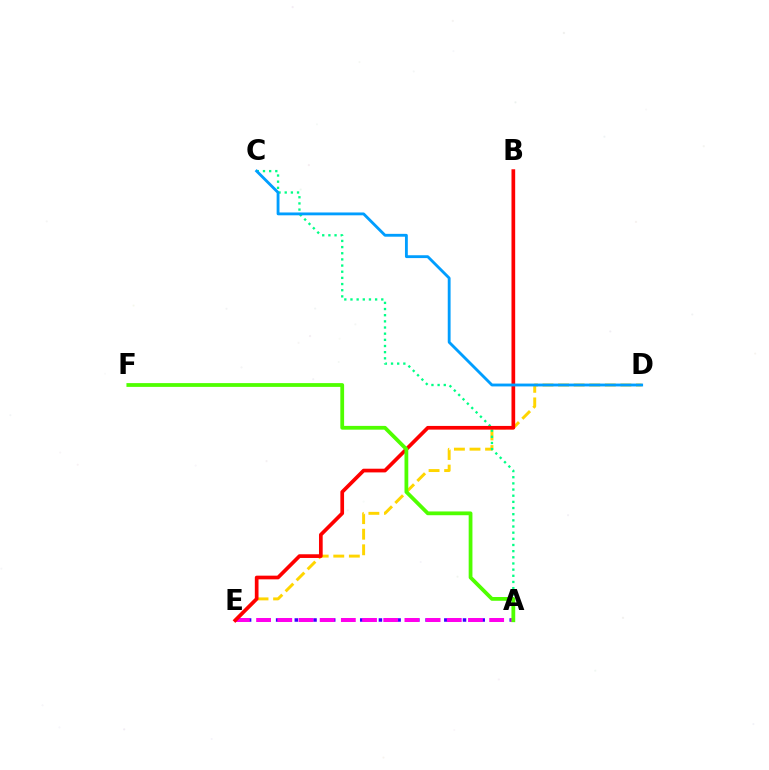{('A', 'E'): [{'color': '#3700ff', 'line_style': 'dotted', 'thickness': 2.54}, {'color': '#ff00ed', 'line_style': 'dashed', 'thickness': 2.88}], ('D', 'E'): [{'color': '#ffd500', 'line_style': 'dashed', 'thickness': 2.12}], ('A', 'C'): [{'color': '#00ff86', 'line_style': 'dotted', 'thickness': 1.67}], ('B', 'E'): [{'color': '#ff0000', 'line_style': 'solid', 'thickness': 2.66}], ('C', 'D'): [{'color': '#009eff', 'line_style': 'solid', 'thickness': 2.05}], ('A', 'F'): [{'color': '#4fff00', 'line_style': 'solid', 'thickness': 2.72}]}